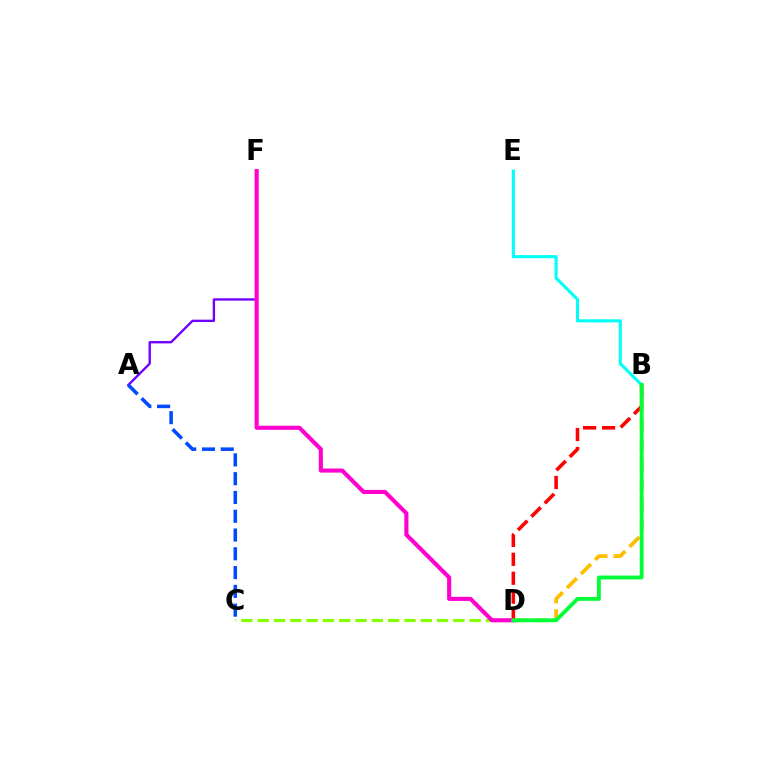{('C', 'D'): [{'color': '#84ff00', 'line_style': 'dashed', 'thickness': 2.22}], ('A', 'F'): [{'color': '#7200ff', 'line_style': 'solid', 'thickness': 1.7}], ('B', 'D'): [{'color': '#ff0000', 'line_style': 'dashed', 'thickness': 2.57}, {'color': '#ffbd00', 'line_style': 'dashed', 'thickness': 2.7}, {'color': '#00ff39', 'line_style': 'solid', 'thickness': 2.78}], ('D', 'F'): [{'color': '#ff00cf', 'line_style': 'solid', 'thickness': 2.95}], ('A', 'C'): [{'color': '#004bff', 'line_style': 'dashed', 'thickness': 2.55}], ('B', 'E'): [{'color': '#00fff6', 'line_style': 'solid', 'thickness': 2.22}]}